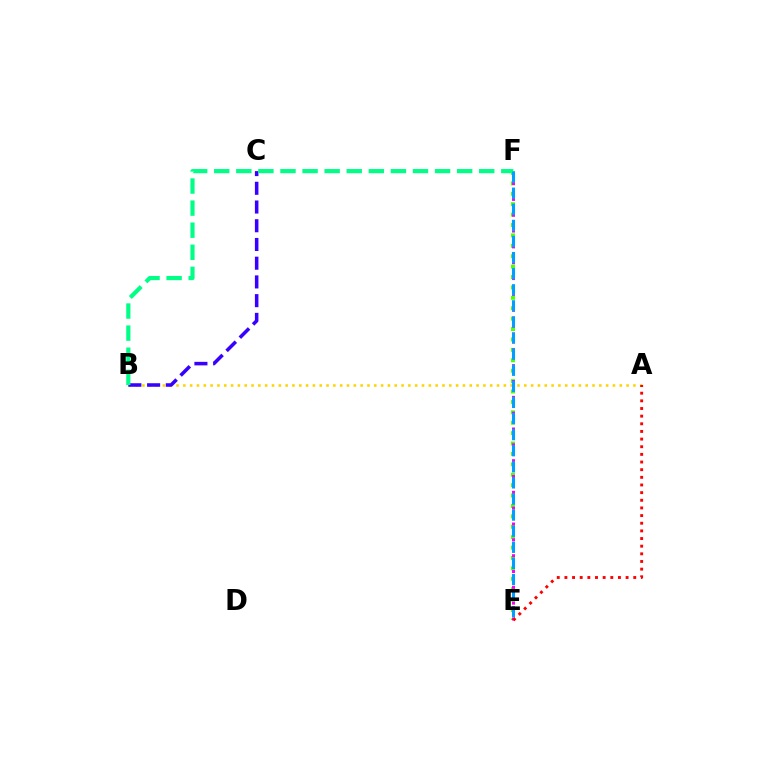{('E', 'F'): [{'color': '#4fff00', 'line_style': 'dotted', 'thickness': 2.83}, {'color': '#ff00ed', 'line_style': 'dotted', 'thickness': 2.15}, {'color': '#009eff', 'line_style': 'dashed', 'thickness': 2.19}], ('A', 'B'): [{'color': '#ffd500', 'line_style': 'dotted', 'thickness': 1.85}], ('B', 'C'): [{'color': '#3700ff', 'line_style': 'dashed', 'thickness': 2.54}], ('B', 'F'): [{'color': '#00ff86', 'line_style': 'dashed', 'thickness': 3.0}], ('A', 'E'): [{'color': '#ff0000', 'line_style': 'dotted', 'thickness': 2.08}]}